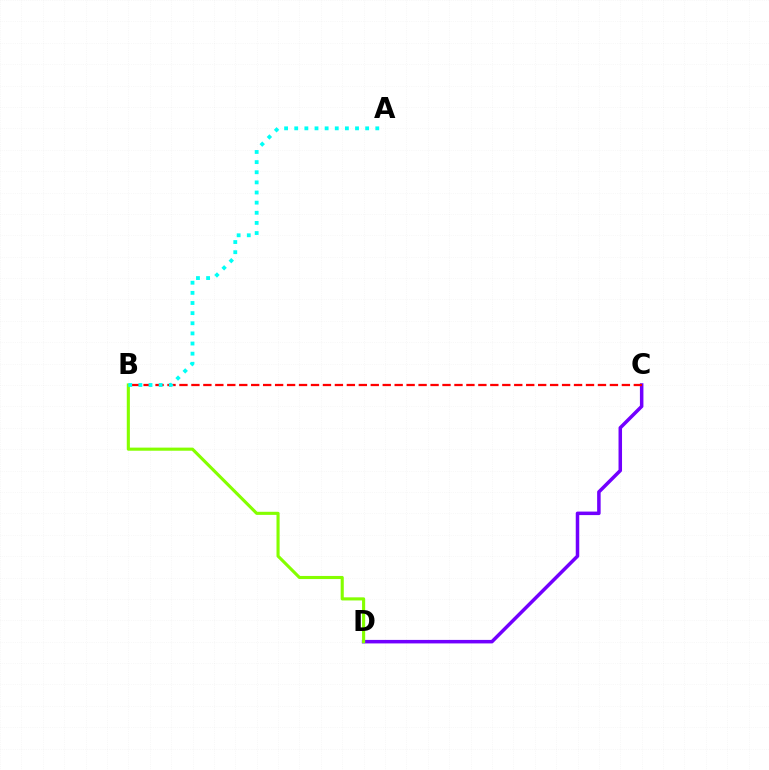{('C', 'D'): [{'color': '#7200ff', 'line_style': 'solid', 'thickness': 2.53}], ('B', 'D'): [{'color': '#84ff00', 'line_style': 'solid', 'thickness': 2.24}], ('B', 'C'): [{'color': '#ff0000', 'line_style': 'dashed', 'thickness': 1.62}], ('A', 'B'): [{'color': '#00fff6', 'line_style': 'dotted', 'thickness': 2.75}]}